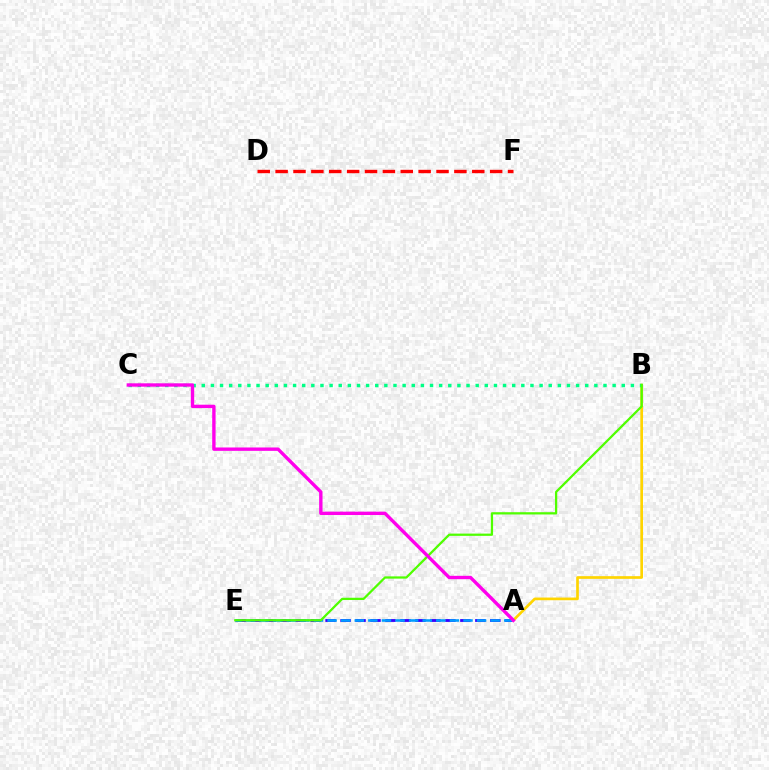{('A', 'E'): [{'color': '#3700ff', 'line_style': 'dashed', 'thickness': 2.03}, {'color': '#009eff', 'line_style': 'dashed', 'thickness': 1.85}], ('A', 'B'): [{'color': '#ffd500', 'line_style': 'solid', 'thickness': 1.93}], ('B', 'C'): [{'color': '#00ff86', 'line_style': 'dotted', 'thickness': 2.48}], ('B', 'E'): [{'color': '#4fff00', 'line_style': 'solid', 'thickness': 1.63}], ('D', 'F'): [{'color': '#ff0000', 'line_style': 'dashed', 'thickness': 2.43}], ('A', 'C'): [{'color': '#ff00ed', 'line_style': 'solid', 'thickness': 2.43}]}